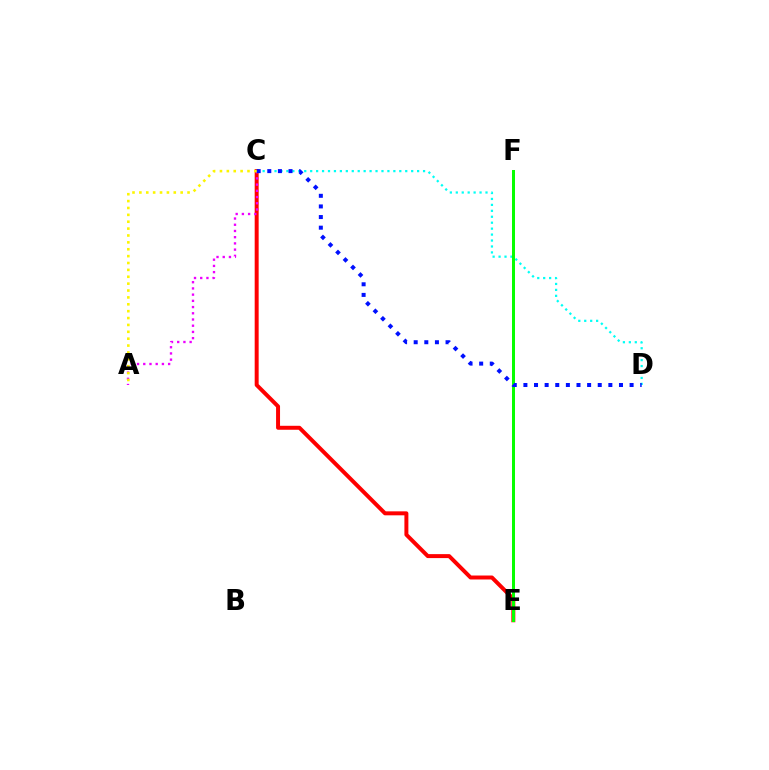{('C', 'E'): [{'color': '#ff0000', 'line_style': 'solid', 'thickness': 2.86}], ('A', 'C'): [{'color': '#ee00ff', 'line_style': 'dotted', 'thickness': 1.69}, {'color': '#fcf500', 'line_style': 'dotted', 'thickness': 1.87}], ('C', 'D'): [{'color': '#00fff6', 'line_style': 'dotted', 'thickness': 1.61}, {'color': '#0010ff', 'line_style': 'dotted', 'thickness': 2.89}], ('E', 'F'): [{'color': '#08ff00', 'line_style': 'solid', 'thickness': 2.17}]}